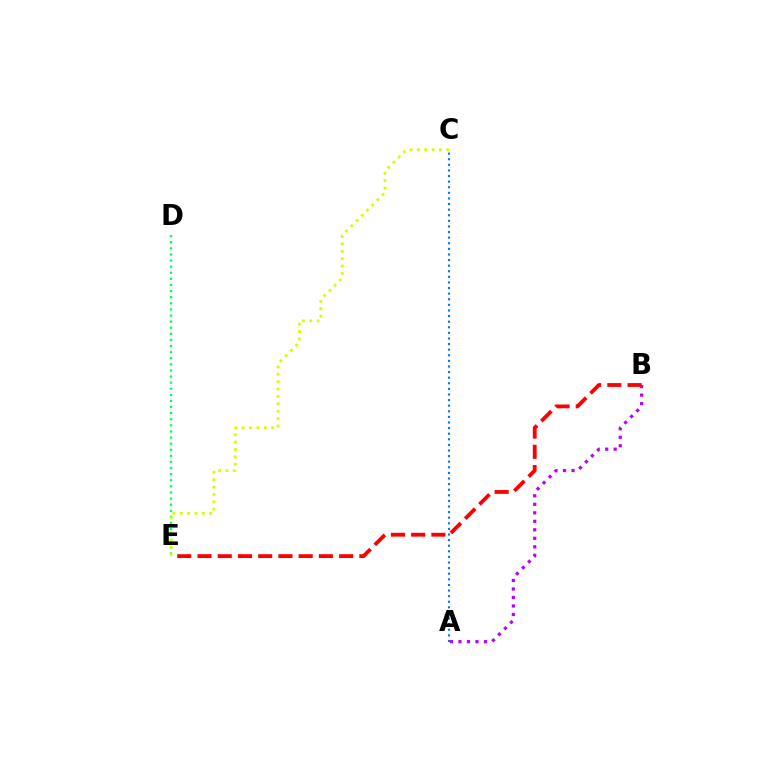{('A', 'C'): [{'color': '#0074ff', 'line_style': 'dotted', 'thickness': 1.52}], ('D', 'E'): [{'color': '#00ff5c', 'line_style': 'dotted', 'thickness': 1.66}], ('A', 'B'): [{'color': '#b900ff', 'line_style': 'dotted', 'thickness': 2.31}], ('B', 'E'): [{'color': '#ff0000', 'line_style': 'dashed', 'thickness': 2.75}], ('C', 'E'): [{'color': '#d1ff00', 'line_style': 'dotted', 'thickness': 2.0}]}